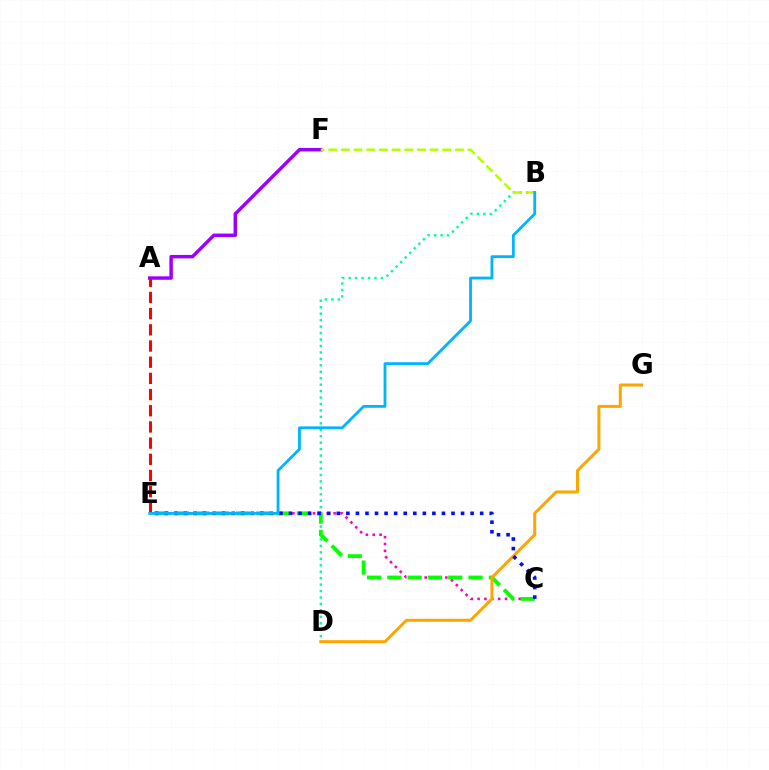{('C', 'E'): [{'color': '#ff00bd', 'line_style': 'dotted', 'thickness': 1.86}, {'color': '#08ff00', 'line_style': 'dashed', 'thickness': 2.76}, {'color': '#0010ff', 'line_style': 'dotted', 'thickness': 2.6}], ('B', 'D'): [{'color': '#00ff9d', 'line_style': 'dotted', 'thickness': 1.75}], ('A', 'F'): [{'color': '#9b00ff', 'line_style': 'solid', 'thickness': 2.49}], ('A', 'E'): [{'color': '#ff0000', 'line_style': 'dashed', 'thickness': 2.2}], ('B', 'F'): [{'color': '#b3ff00', 'line_style': 'dashed', 'thickness': 1.72}], ('D', 'G'): [{'color': '#ffa500', 'line_style': 'solid', 'thickness': 2.16}], ('B', 'E'): [{'color': '#00b5ff', 'line_style': 'solid', 'thickness': 2.02}]}